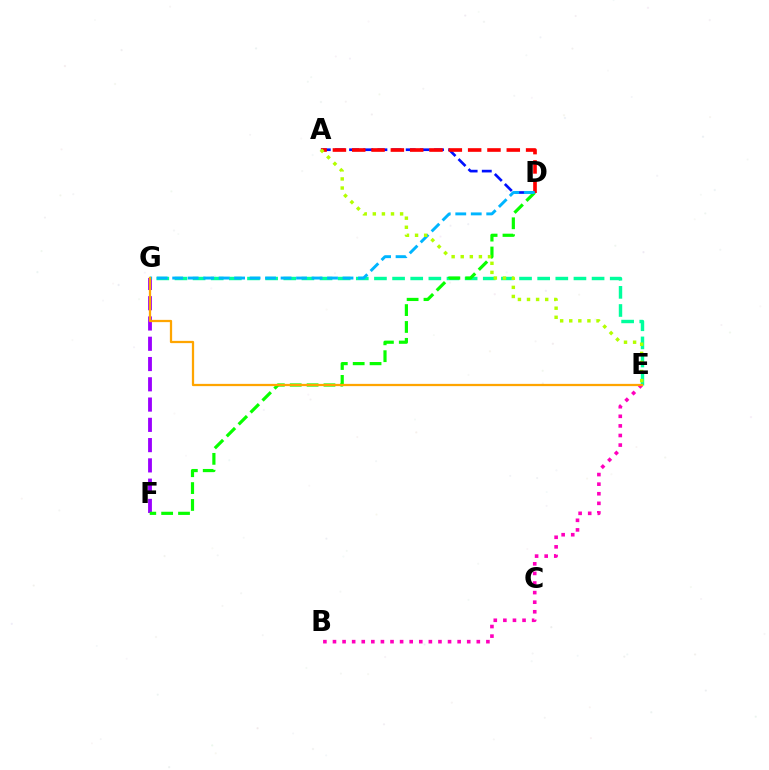{('E', 'G'): [{'color': '#00ff9d', 'line_style': 'dashed', 'thickness': 2.46}, {'color': '#ffa500', 'line_style': 'solid', 'thickness': 1.63}], ('A', 'D'): [{'color': '#0010ff', 'line_style': 'dashed', 'thickness': 1.92}, {'color': '#ff0000', 'line_style': 'dashed', 'thickness': 2.62}], ('F', 'G'): [{'color': '#9b00ff', 'line_style': 'dashed', 'thickness': 2.75}], ('D', 'F'): [{'color': '#08ff00', 'line_style': 'dashed', 'thickness': 2.29}], ('B', 'E'): [{'color': '#ff00bd', 'line_style': 'dotted', 'thickness': 2.61}], ('D', 'G'): [{'color': '#00b5ff', 'line_style': 'dashed', 'thickness': 2.1}], ('A', 'E'): [{'color': '#b3ff00', 'line_style': 'dotted', 'thickness': 2.47}]}